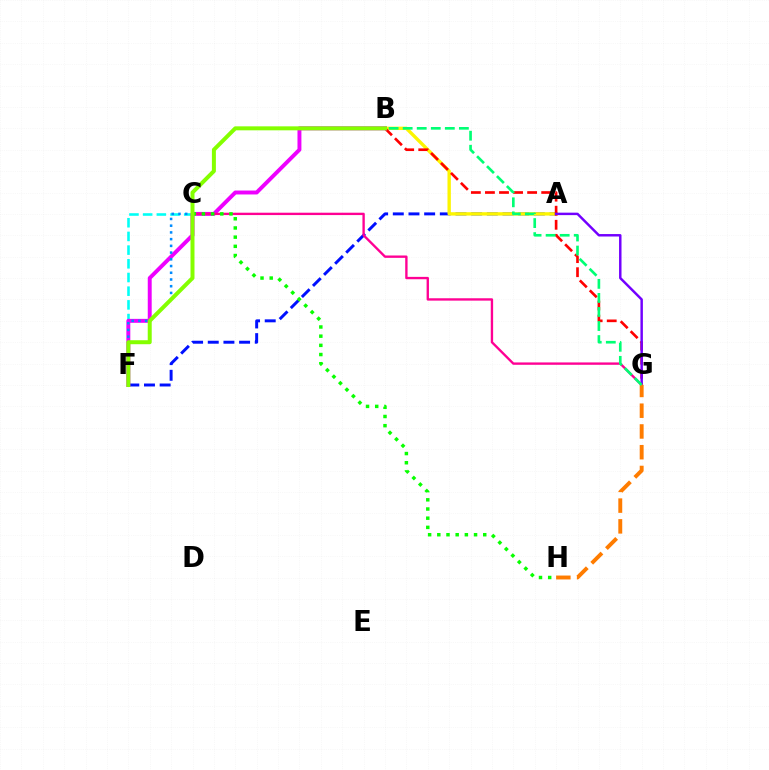{('A', 'F'): [{'color': '#0010ff', 'line_style': 'dashed', 'thickness': 2.13}], ('A', 'B'): [{'color': '#fcf500', 'line_style': 'solid', 'thickness': 2.42}], ('C', 'F'): [{'color': '#00fff6', 'line_style': 'dashed', 'thickness': 1.86}, {'color': '#008cff', 'line_style': 'dotted', 'thickness': 1.83}], ('B', 'G'): [{'color': '#ff0000', 'line_style': 'dashed', 'thickness': 1.91}, {'color': '#00ff74', 'line_style': 'dashed', 'thickness': 1.91}], ('B', 'F'): [{'color': '#ee00ff', 'line_style': 'solid', 'thickness': 2.83}, {'color': '#84ff00', 'line_style': 'solid', 'thickness': 2.87}], ('A', 'G'): [{'color': '#7200ff', 'line_style': 'solid', 'thickness': 1.77}], ('C', 'G'): [{'color': '#ff0094', 'line_style': 'solid', 'thickness': 1.7}], ('C', 'H'): [{'color': '#08ff00', 'line_style': 'dotted', 'thickness': 2.5}], ('G', 'H'): [{'color': '#ff7c00', 'line_style': 'dashed', 'thickness': 2.82}]}